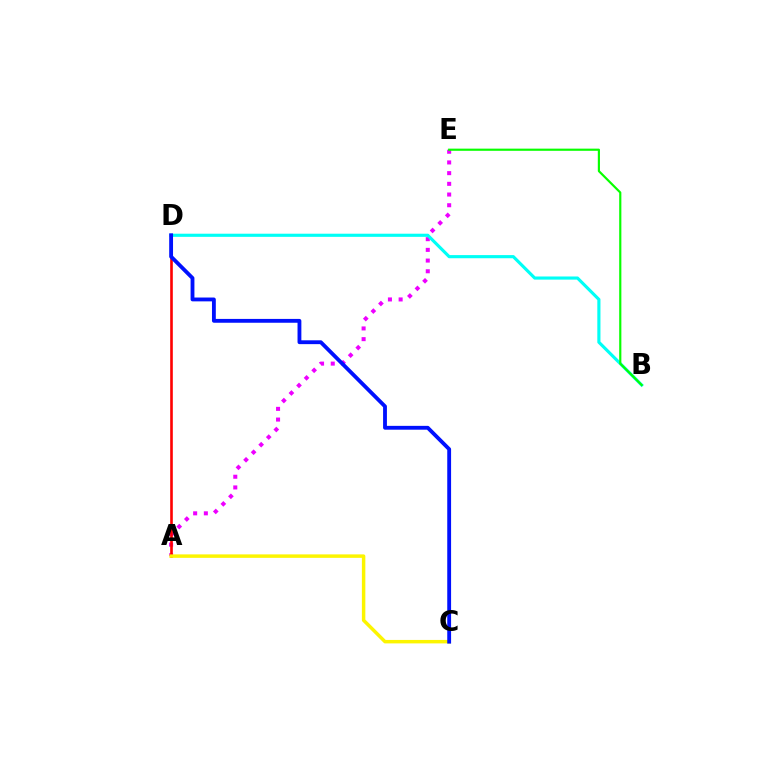{('A', 'E'): [{'color': '#ee00ff', 'line_style': 'dotted', 'thickness': 2.91}], ('A', 'D'): [{'color': '#ff0000', 'line_style': 'solid', 'thickness': 1.89}], ('A', 'C'): [{'color': '#fcf500', 'line_style': 'solid', 'thickness': 2.49}], ('B', 'D'): [{'color': '#00fff6', 'line_style': 'solid', 'thickness': 2.26}], ('B', 'E'): [{'color': '#08ff00', 'line_style': 'solid', 'thickness': 1.56}], ('C', 'D'): [{'color': '#0010ff', 'line_style': 'solid', 'thickness': 2.76}]}